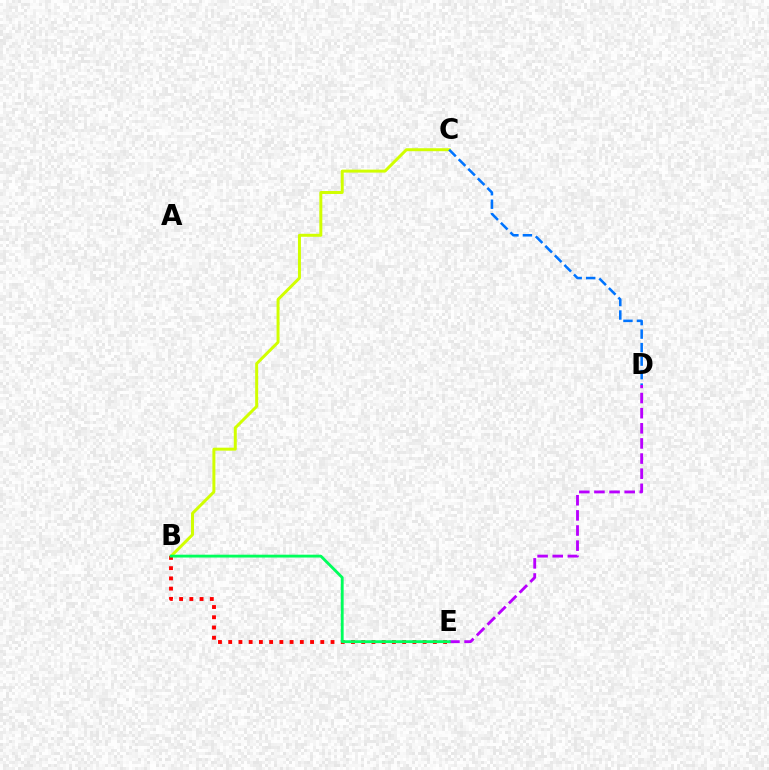{('B', 'C'): [{'color': '#d1ff00', 'line_style': 'solid', 'thickness': 2.14}], ('B', 'E'): [{'color': '#ff0000', 'line_style': 'dotted', 'thickness': 2.78}, {'color': '#00ff5c', 'line_style': 'solid', 'thickness': 2.05}], ('D', 'E'): [{'color': '#b900ff', 'line_style': 'dashed', 'thickness': 2.05}], ('C', 'D'): [{'color': '#0074ff', 'line_style': 'dashed', 'thickness': 1.83}]}